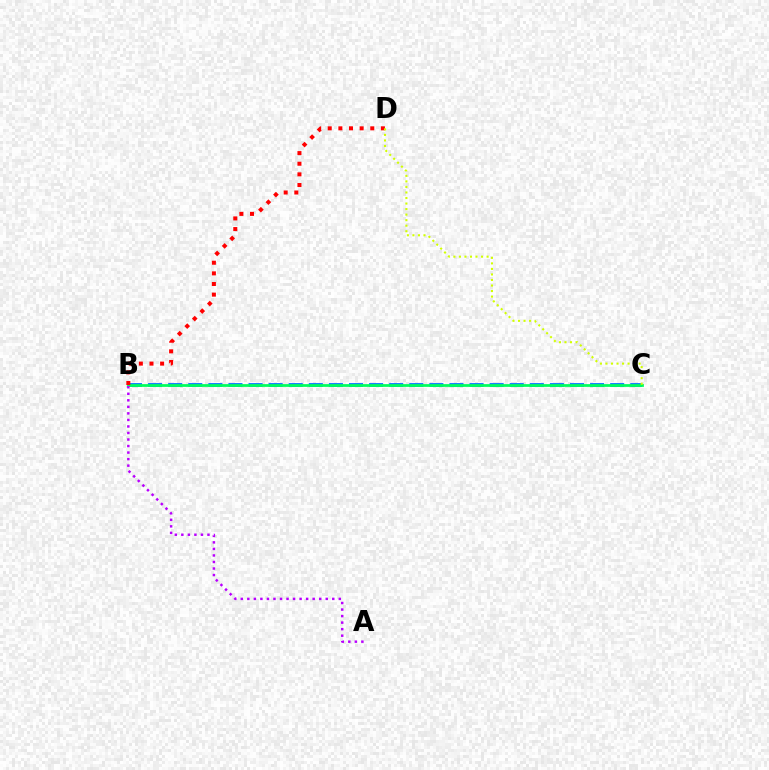{('B', 'C'): [{'color': '#0074ff', 'line_style': 'dashed', 'thickness': 2.73}, {'color': '#00ff5c', 'line_style': 'solid', 'thickness': 1.98}], ('A', 'B'): [{'color': '#b900ff', 'line_style': 'dotted', 'thickness': 1.78}], ('B', 'D'): [{'color': '#ff0000', 'line_style': 'dotted', 'thickness': 2.89}], ('C', 'D'): [{'color': '#d1ff00', 'line_style': 'dotted', 'thickness': 1.5}]}